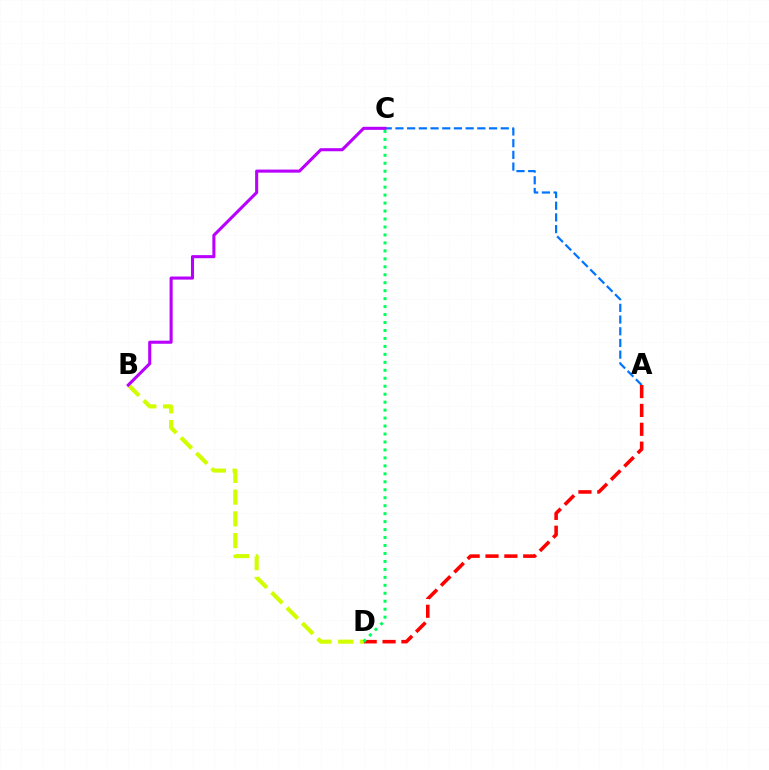{('A', 'C'): [{'color': '#0074ff', 'line_style': 'dashed', 'thickness': 1.59}], ('A', 'D'): [{'color': '#ff0000', 'line_style': 'dashed', 'thickness': 2.56}], ('B', 'D'): [{'color': '#d1ff00', 'line_style': 'dashed', 'thickness': 2.95}], ('B', 'C'): [{'color': '#b900ff', 'line_style': 'solid', 'thickness': 2.21}], ('C', 'D'): [{'color': '#00ff5c', 'line_style': 'dotted', 'thickness': 2.16}]}